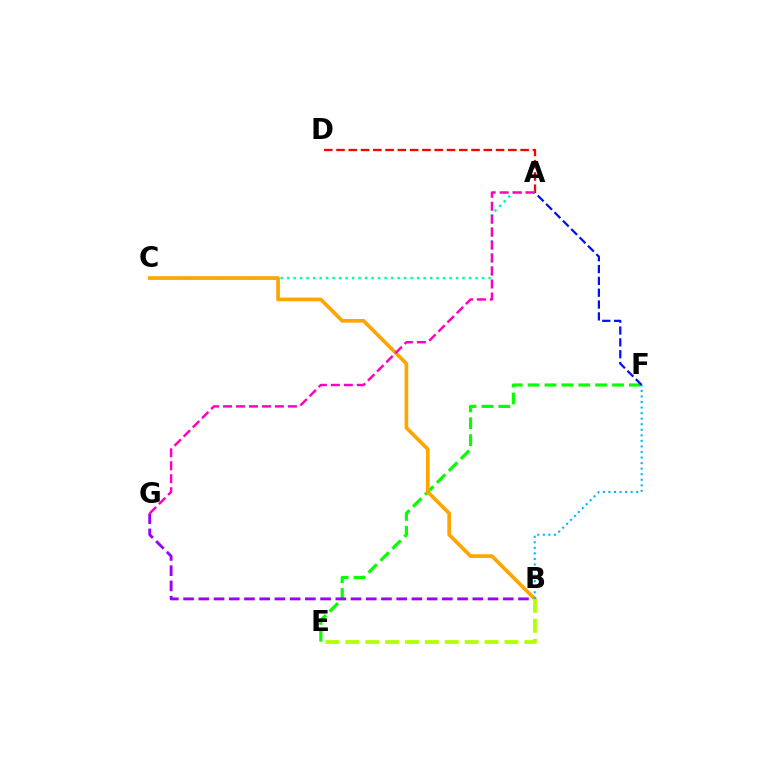{('A', 'D'): [{'color': '#ff0000', 'line_style': 'dashed', 'thickness': 1.67}], ('E', 'F'): [{'color': '#08ff00', 'line_style': 'dashed', 'thickness': 2.29}], ('A', 'F'): [{'color': '#0010ff', 'line_style': 'dashed', 'thickness': 1.61}], ('B', 'G'): [{'color': '#9b00ff', 'line_style': 'dashed', 'thickness': 2.07}], ('A', 'C'): [{'color': '#00ff9d', 'line_style': 'dotted', 'thickness': 1.77}], ('B', 'C'): [{'color': '#ffa500', 'line_style': 'solid', 'thickness': 2.65}], ('B', 'F'): [{'color': '#00b5ff', 'line_style': 'dotted', 'thickness': 1.51}], ('B', 'E'): [{'color': '#b3ff00', 'line_style': 'dashed', 'thickness': 2.7}], ('A', 'G'): [{'color': '#ff00bd', 'line_style': 'dashed', 'thickness': 1.76}]}